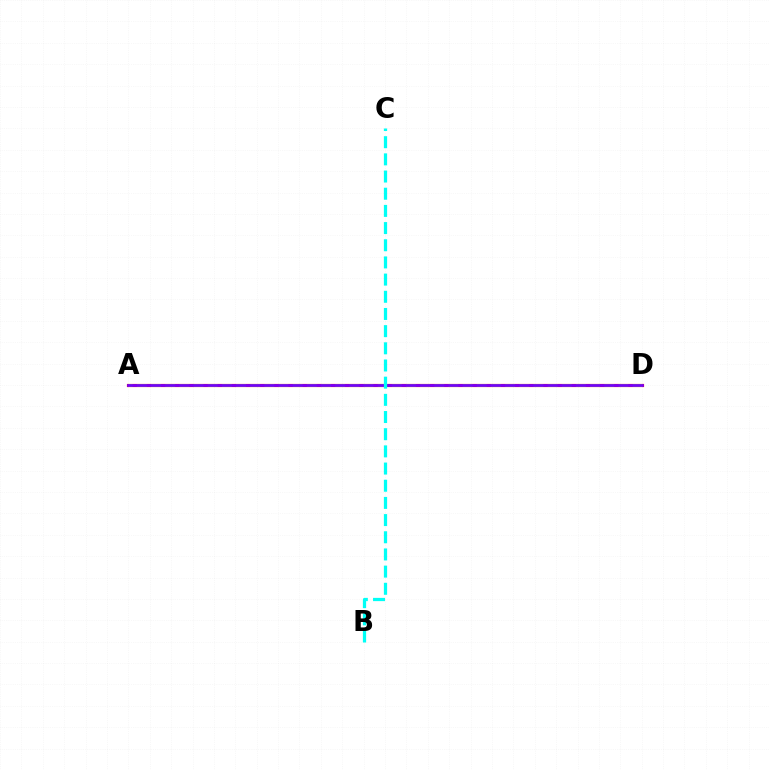{('A', 'D'): [{'color': '#ff0000', 'line_style': 'solid', 'thickness': 2.28}, {'color': '#84ff00', 'line_style': 'dashed', 'thickness': 1.92}, {'color': '#7200ff', 'line_style': 'solid', 'thickness': 1.95}], ('B', 'C'): [{'color': '#00fff6', 'line_style': 'dashed', 'thickness': 2.33}]}